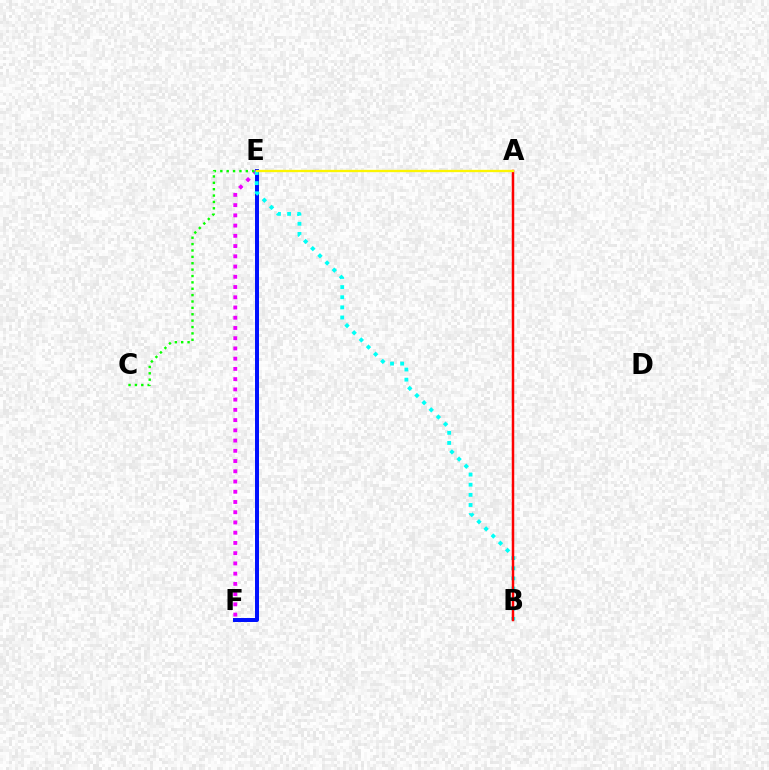{('E', 'F'): [{'color': '#0010ff', 'line_style': 'solid', 'thickness': 2.86}, {'color': '#ee00ff', 'line_style': 'dotted', 'thickness': 2.78}], ('B', 'E'): [{'color': '#00fff6', 'line_style': 'dotted', 'thickness': 2.75}], ('C', 'E'): [{'color': '#08ff00', 'line_style': 'dotted', 'thickness': 1.73}], ('A', 'B'): [{'color': '#ff0000', 'line_style': 'solid', 'thickness': 1.79}], ('A', 'E'): [{'color': '#fcf500', 'line_style': 'solid', 'thickness': 1.67}]}